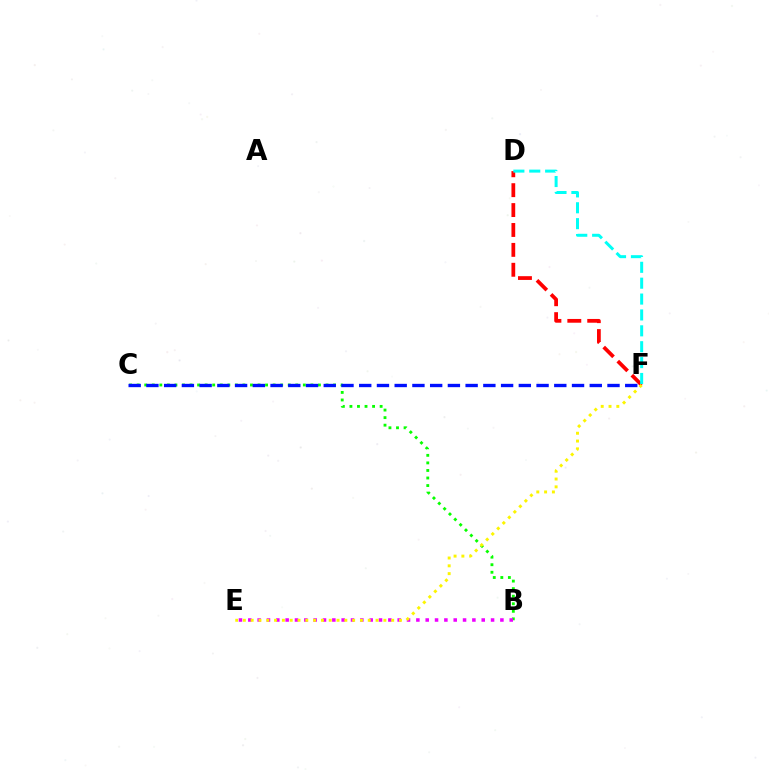{('B', 'C'): [{'color': '#08ff00', 'line_style': 'dotted', 'thickness': 2.05}], ('D', 'F'): [{'color': '#ff0000', 'line_style': 'dashed', 'thickness': 2.7}, {'color': '#00fff6', 'line_style': 'dashed', 'thickness': 2.16}], ('C', 'F'): [{'color': '#0010ff', 'line_style': 'dashed', 'thickness': 2.41}], ('B', 'E'): [{'color': '#ee00ff', 'line_style': 'dotted', 'thickness': 2.54}], ('E', 'F'): [{'color': '#fcf500', 'line_style': 'dotted', 'thickness': 2.12}]}